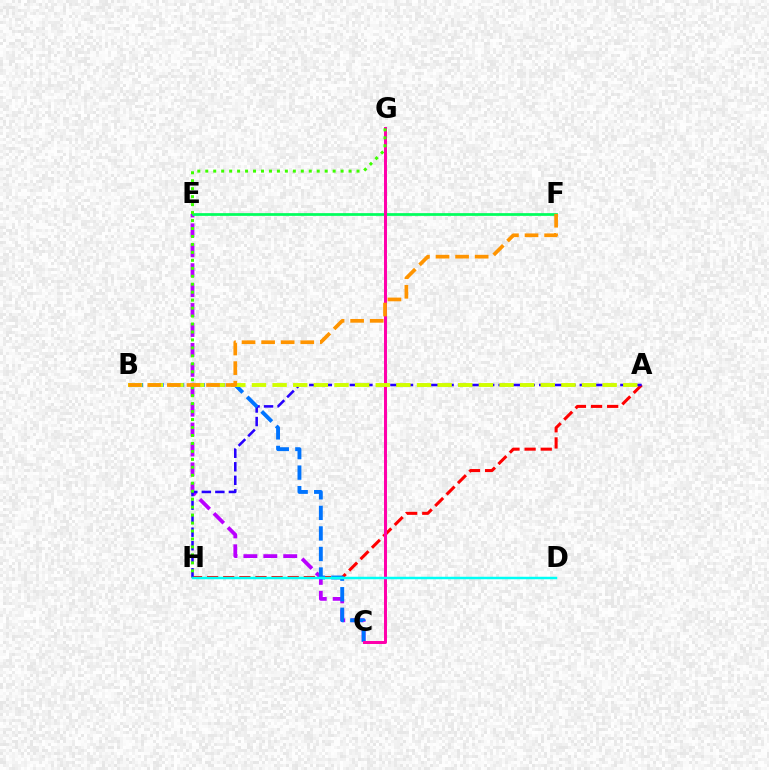{('C', 'E'): [{'color': '#b900ff', 'line_style': 'dashed', 'thickness': 2.71}], ('A', 'H'): [{'color': '#ff0000', 'line_style': 'dashed', 'thickness': 2.19}, {'color': '#2500ff', 'line_style': 'dashed', 'thickness': 1.84}], ('E', 'F'): [{'color': '#00ff5c', 'line_style': 'solid', 'thickness': 1.97}], ('B', 'C'): [{'color': '#0074ff', 'line_style': 'dashed', 'thickness': 2.79}], ('C', 'G'): [{'color': '#ff00ac', 'line_style': 'solid', 'thickness': 2.14}], ('A', 'B'): [{'color': '#d1ff00', 'line_style': 'dashed', 'thickness': 2.8}], ('D', 'H'): [{'color': '#00fff6', 'line_style': 'solid', 'thickness': 1.78}], ('G', 'H'): [{'color': '#3dff00', 'line_style': 'dotted', 'thickness': 2.16}], ('B', 'F'): [{'color': '#ff9400', 'line_style': 'dashed', 'thickness': 2.66}]}